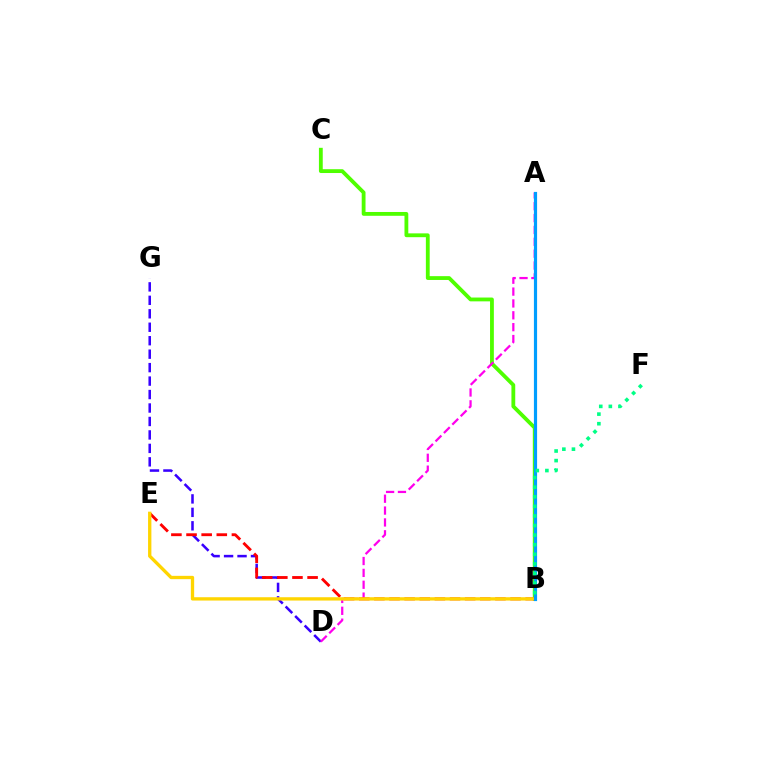{('D', 'G'): [{'color': '#3700ff', 'line_style': 'dashed', 'thickness': 1.83}], ('B', 'C'): [{'color': '#4fff00', 'line_style': 'solid', 'thickness': 2.75}], ('A', 'D'): [{'color': '#ff00ed', 'line_style': 'dashed', 'thickness': 1.61}], ('B', 'E'): [{'color': '#ff0000', 'line_style': 'dashed', 'thickness': 2.06}, {'color': '#ffd500', 'line_style': 'solid', 'thickness': 2.39}], ('A', 'B'): [{'color': '#009eff', 'line_style': 'solid', 'thickness': 2.29}], ('B', 'F'): [{'color': '#00ff86', 'line_style': 'dotted', 'thickness': 2.61}]}